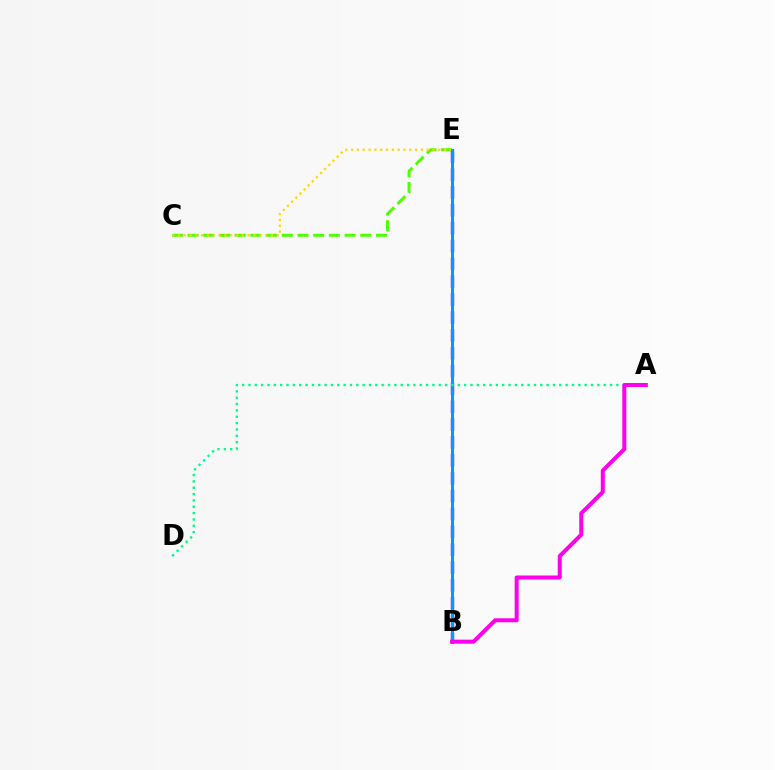{('B', 'E'): [{'color': '#3700ff', 'line_style': 'dashed', 'thickness': 2.43}, {'color': '#ff0000', 'line_style': 'solid', 'thickness': 2.13}, {'color': '#009eff', 'line_style': 'solid', 'thickness': 2.08}], ('C', 'E'): [{'color': '#4fff00', 'line_style': 'dashed', 'thickness': 2.13}, {'color': '#ffd500', 'line_style': 'dotted', 'thickness': 1.58}], ('A', 'D'): [{'color': '#00ff86', 'line_style': 'dotted', 'thickness': 1.72}], ('A', 'B'): [{'color': '#ff00ed', 'line_style': 'solid', 'thickness': 2.88}]}